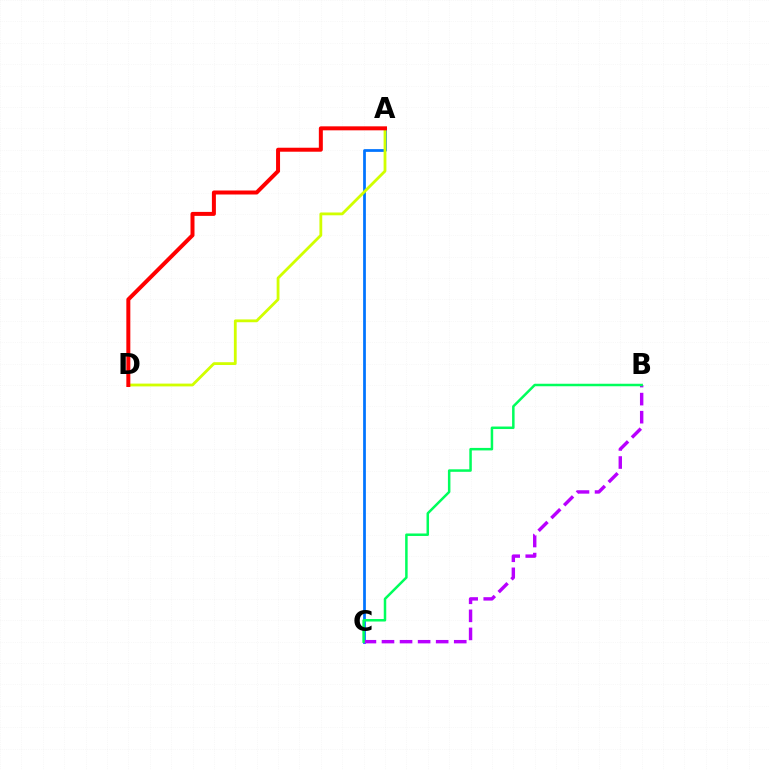{('A', 'C'): [{'color': '#0074ff', 'line_style': 'solid', 'thickness': 1.98}], ('B', 'C'): [{'color': '#b900ff', 'line_style': 'dashed', 'thickness': 2.45}, {'color': '#00ff5c', 'line_style': 'solid', 'thickness': 1.8}], ('A', 'D'): [{'color': '#d1ff00', 'line_style': 'solid', 'thickness': 2.02}, {'color': '#ff0000', 'line_style': 'solid', 'thickness': 2.87}]}